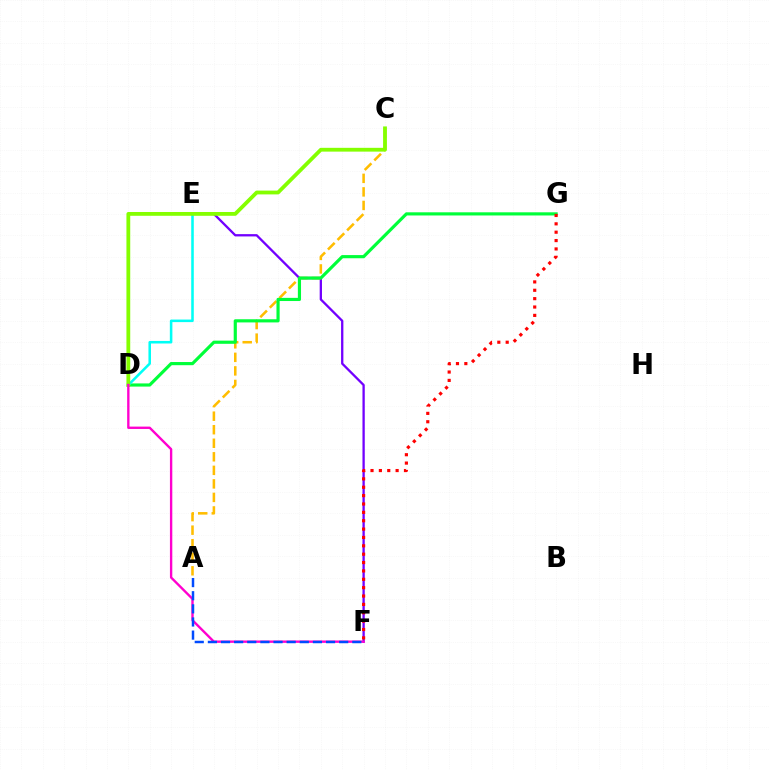{('E', 'F'): [{'color': '#7200ff', 'line_style': 'solid', 'thickness': 1.66}], ('A', 'C'): [{'color': '#ffbd00', 'line_style': 'dashed', 'thickness': 1.84}], ('D', 'G'): [{'color': '#00ff39', 'line_style': 'solid', 'thickness': 2.28}], ('D', 'E'): [{'color': '#00fff6', 'line_style': 'solid', 'thickness': 1.84}], ('C', 'D'): [{'color': '#84ff00', 'line_style': 'solid', 'thickness': 2.73}], ('D', 'F'): [{'color': '#ff00cf', 'line_style': 'solid', 'thickness': 1.7}], ('F', 'G'): [{'color': '#ff0000', 'line_style': 'dotted', 'thickness': 2.27}], ('A', 'F'): [{'color': '#004bff', 'line_style': 'dashed', 'thickness': 1.78}]}